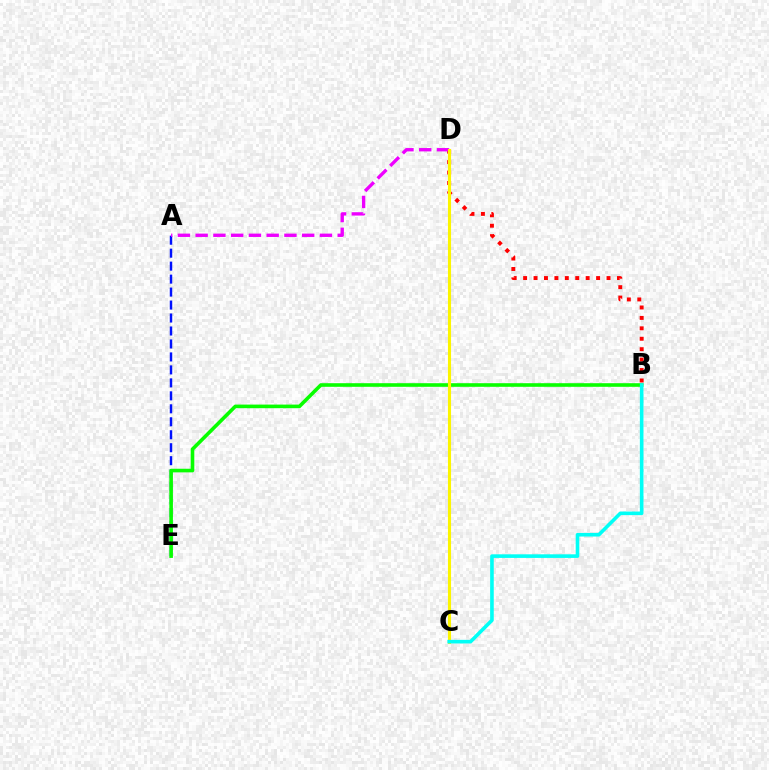{('B', 'D'): [{'color': '#ff0000', 'line_style': 'dotted', 'thickness': 2.83}], ('A', 'E'): [{'color': '#0010ff', 'line_style': 'dashed', 'thickness': 1.76}], ('A', 'D'): [{'color': '#ee00ff', 'line_style': 'dashed', 'thickness': 2.41}], ('B', 'E'): [{'color': '#08ff00', 'line_style': 'solid', 'thickness': 2.6}], ('C', 'D'): [{'color': '#fcf500', 'line_style': 'solid', 'thickness': 2.23}], ('B', 'C'): [{'color': '#00fff6', 'line_style': 'solid', 'thickness': 2.6}]}